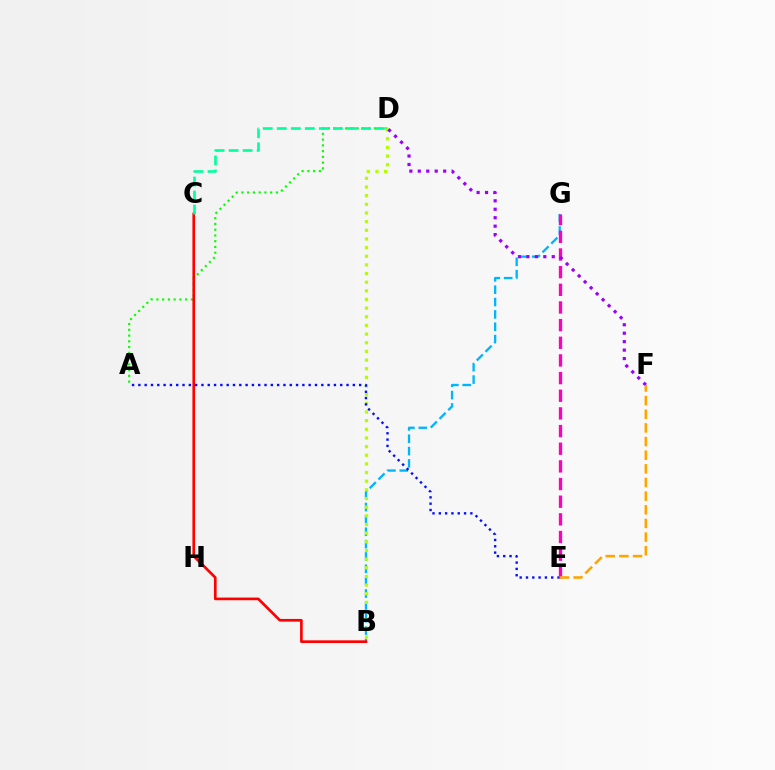{('B', 'G'): [{'color': '#00b5ff', 'line_style': 'dashed', 'thickness': 1.68}], ('A', 'D'): [{'color': '#08ff00', 'line_style': 'dotted', 'thickness': 1.56}], ('B', 'C'): [{'color': '#ff0000', 'line_style': 'solid', 'thickness': 1.92}], ('B', 'D'): [{'color': '#b3ff00', 'line_style': 'dotted', 'thickness': 2.35}], ('A', 'E'): [{'color': '#0010ff', 'line_style': 'dotted', 'thickness': 1.71}], ('E', 'G'): [{'color': '#ff00bd', 'line_style': 'dashed', 'thickness': 2.4}], ('D', 'F'): [{'color': '#9b00ff', 'line_style': 'dotted', 'thickness': 2.3}], ('C', 'D'): [{'color': '#00ff9d', 'line_style': 'dashed', 'thickness': 1.91}], ('E', 'F'): [{'color': '#ffa500', 'line_style': 'dashed', 'thickness': 1.85}]}